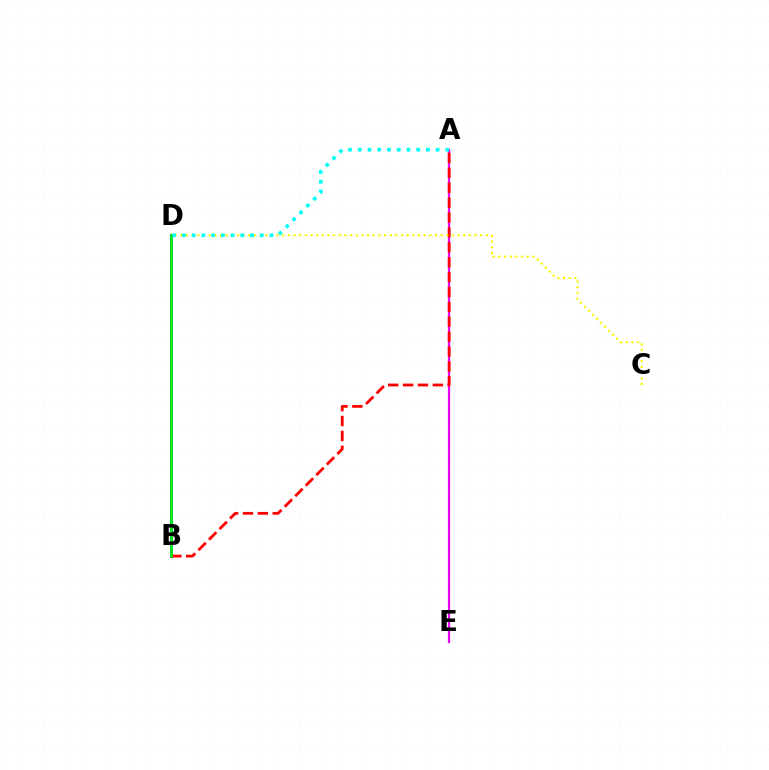{('B', 'D'): [{'color': '#0010ff', 'line_style': 'solid', 'thickness': 2.12}, {'color': '#08ff00', 'line_style': 'solid', 'thickness': 1.83}], ('A', 'E'): [{'color': '#ee00ff', 'line_style': 'solid', 'thickness': 1.59}], ('A', 'B'): [{'color': '#ff0000', 'line_style': 'dashed', 'thickness': 2.02}], ('C', 'D'): [{'color': '#fcf500', 'line_style': 'dotted', 'thickness': 1.54}], ('A', 'D'): [{'color': '#00fff6', 'line_style': 'dotted', 'thickness': 2.64}]}